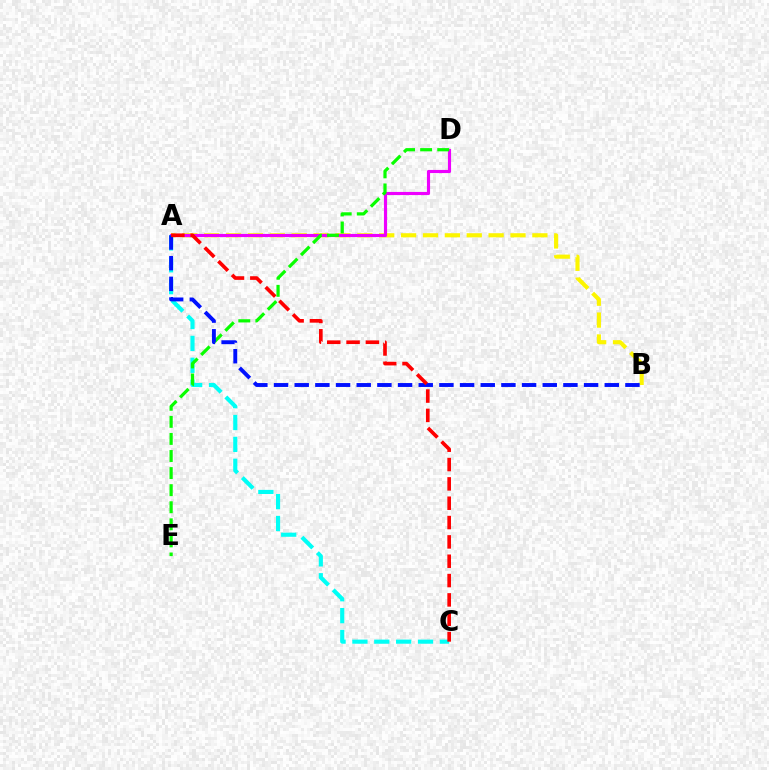{('A', 'B'): [{'color': '#fcf500', 'line_style': 'dashed', 'thickness': 2.97}, {'color': '#0010ff', 'line_style': 'dashed', 'thickness': 2.81}], ('A', 'D'): [{'color': '#ee00ff', 'line_style': 'solid', 'thickness': 2.25}], ('A', 'C'): [{'color': '#00fff6', 'line_style': 'dashed', 'thickness': 2.97}, {'color': '#ff0000', 'line_style': 'dashed', 'thickness': 2.63}], ('D', 'E'): [{'color': '#08ff00', 'line_style': 'dashed', 'thickness': 2.32}]}